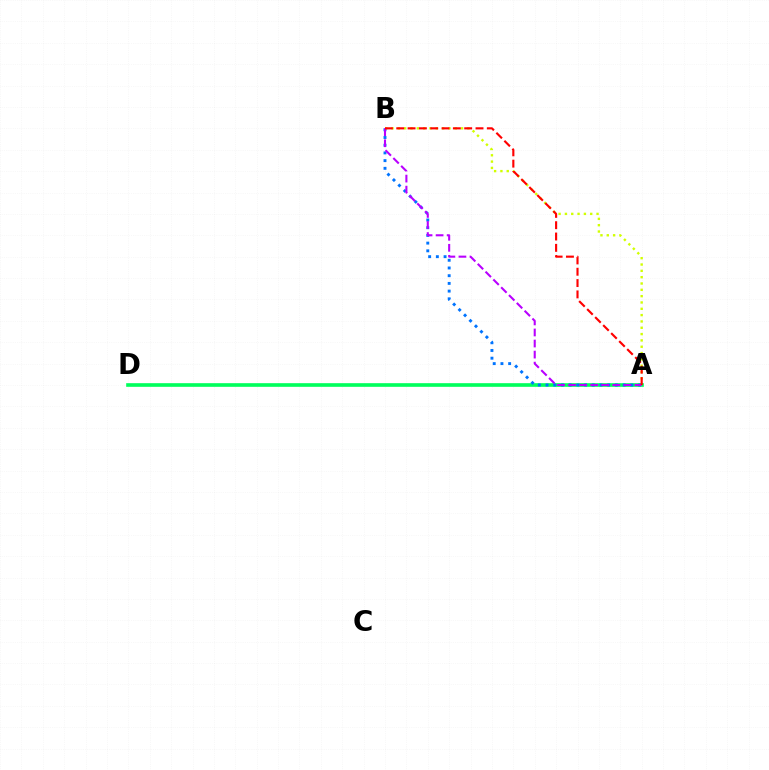{('A', 'B'): [{'color': '#d1ff00', 'line_style': 'dotted', 'thickness': 1.72}, {'color': '#0074ff', 'line_style': 'dotted', 'thickness': 2.09}, {'color': '#b900ff', 'line_style': 'dashed', 'thickness': 1.5}, {'color': '#ff0000', 'line_style': 'dashed', 'thickness': 1.54}], ('A', 'D'): [{'color': '#00ff5c', 'line_style': 'solid', 'thickness': 2.62}]}